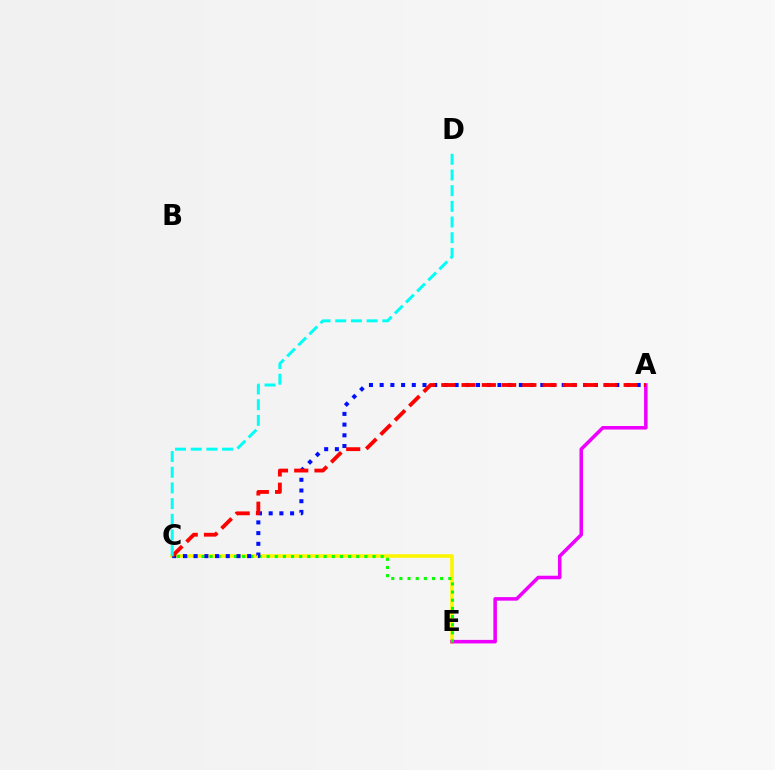{('C', 'E'): [{'color': '#fcf500', 'line_style': 'solid', 'thickness': 2.59}, {'color': '#08ff00', 'line_style': 'dotted', 'thickness': 2.21}], ('A', 'E'): [{'color': '#ee00ff', 'line_style': 'solid', 'thickness': 2.55}], ('A', 'C'): [{'color': '#0010ff', 'line_style': 'dotted', 'thickness': 2.91}, {'color': '#ff0000', 'line_style': 'dashed', 'thickness': 2.75}], ('C', 'D'): [{'color': '#00fff6', 'line_style': 'dashed', 'thickness': 2.13}]}